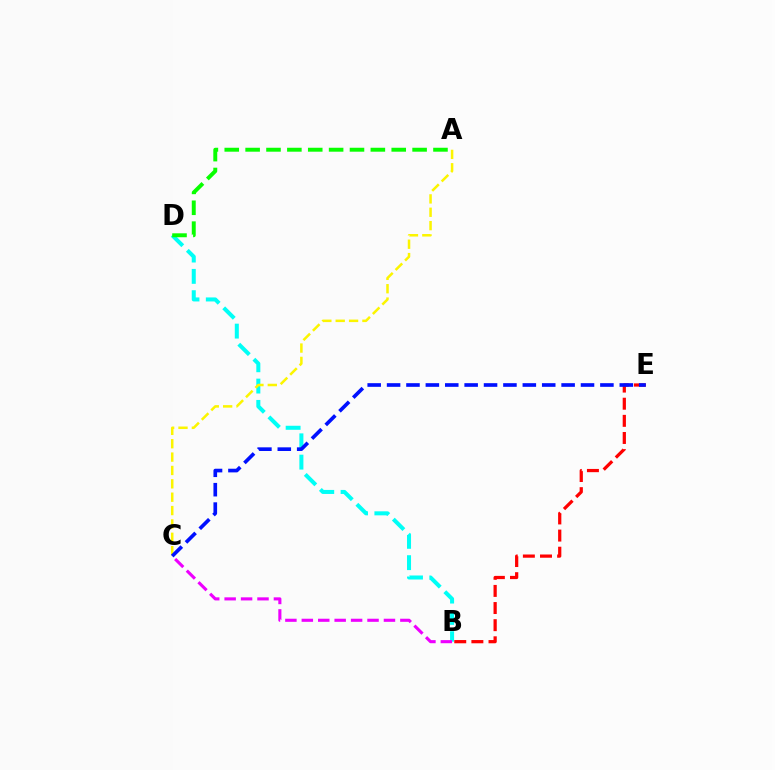{('B', 'D'): [{'color': '#00fff6', 'line_style': 'dashed', 'thickness': 2.89}], ('A', 'C'): [{'color': '#fcf500', 'line_style': 'dashed', 'thickness': 1.82}], ('B', 'E'): [{'color': '#ff0000', 'line_style': 'dashed', 'thickness': 2.33}], ('C', 'E'): [{'color': '#0010ff', 'line_style': 'dashed', 'thickness': 2.63}], ('B', 'C'): [{'color': '#ee00ff', 'line_style': 'dashed', 'thickness': 2.23}], ('A', 'D'): [{'color': '#08ff00', 'line_style': 'dashed', 'thickness': 2.84}]}